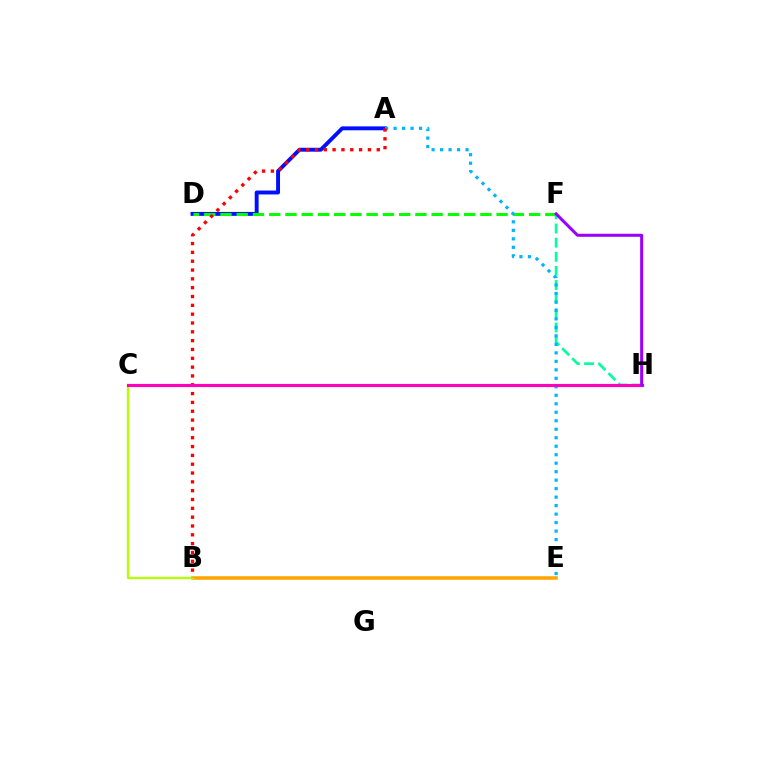{('B', 'E'): [{'color': '#ffa500', 'line_style': 'solid', 'thickness': 2.56}], ('B', 'C'): [{'color': '#b3ff00', 'line_style': 'solid', 'thickness': 1.66}], ('A', 'D'): [{'color': '#0010ff', 'line_style': 'solid', 'thickness': 2.81}], ('D', 'F'): [{'color': '#08ff00', 'line_style': 'dashed', 'thickness': 2.21}], ('F', 'H'): [{'color': '#00ff9d', 'line_style': 'dashed', 'thickness': 1.92}, {'color': '#9b00ff', 'line_style': 'solid', 'thickness': 2.17}], ('A', 'E'): [{'color': '#00b5ff', 'line_style': 'dotted', 'thickness': 2.31}], ('A', 'B'): [{'color': '#ff0000', 'line_style': 'dotted', 'thickness': 2.4}], ('C', 'H'): [{'color': '#ff00bd', 'line_style': 'solid', 'thickness': 2.26}]}